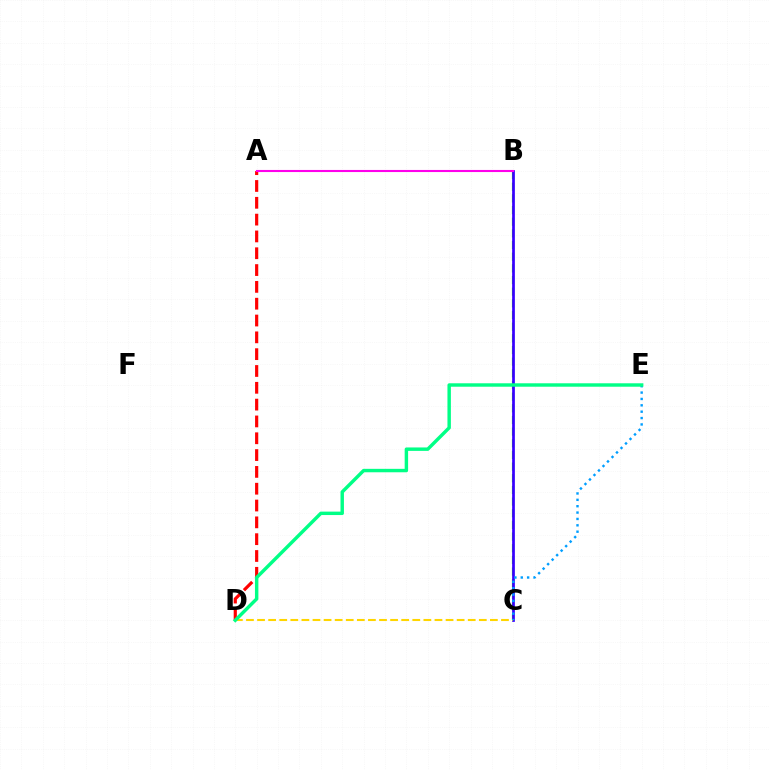{('B', 'C'): [{'color': '#4fff00', 'line_style': 'dashed', 'thickness': 1.58}, {'color': '#3700ff', 'line_style': 'solid', 'thickness': 1.96}], ('A', 'D'): [{'color': '#ff0000', 'line_style': 'dashed', 'thickness': 2.28}], ('A', 'B'): [{'color': '#ff00ed', 'line_style': 'solid', 'thickness': 1.51}], ('C', 'D'): [{'color': '#ffd500', 'line_style': 'dashed', 'thickness': 1.51}], ('C', 'E'): [{'color': '#009eff', 'line_style': 'dotted', 'thickness': 1.73}], ('D', 'E'): [{'color': '#00ff86', 'line_style': 'solid', 'thickness': 2.47}]}